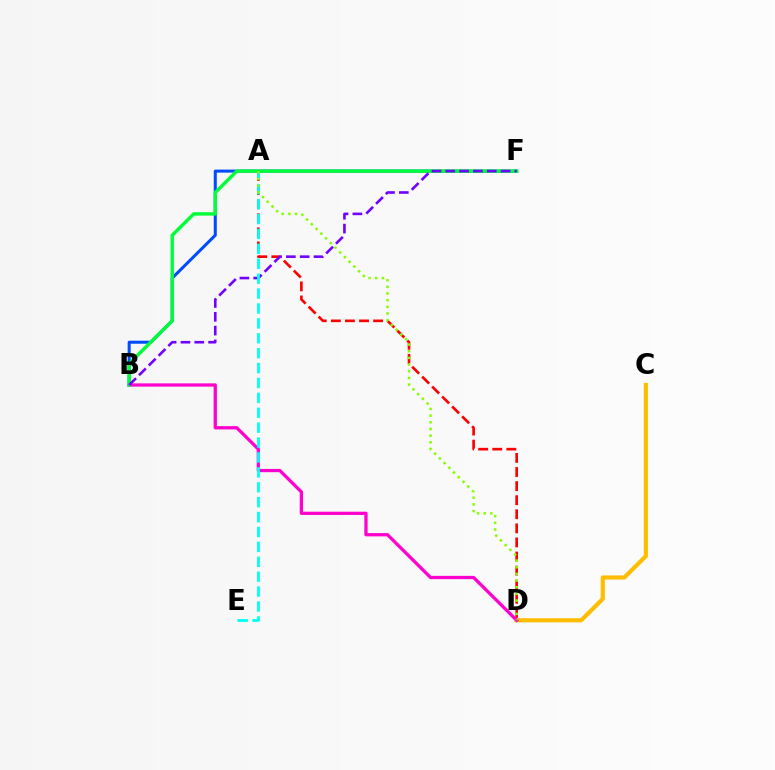{('C', 'D'): [{'color': '#ffbd00', 'line_style': 'solid', 'thickness': 3.0}], ('B', 'F'): [{'color': '#004bff', 'line_style': 'solid', 'thickness': 2.18}, {'color': '#00ff39', 'line_style': 'solid', 'thickness': 2.47}, {'color': '#7200ff', 'line_style': 'dashed', 'thickness': 1.88}], ('A', 'D'): [{'color': '#ff0000', 'line_style': 'dashed', 'thickness': 1.91}, {'color': '#84ff00', 'line_style': 'dotted', 'thickness': 1.81}], ('B', 'D'): [{'color': '#ff00cf', 'line_style': 'solid', 'thickness': 2.35}], ('A', 'E'): [{'color': '#00fff6', 'line_style': 'dashed', 'thickness': 2.02}]}